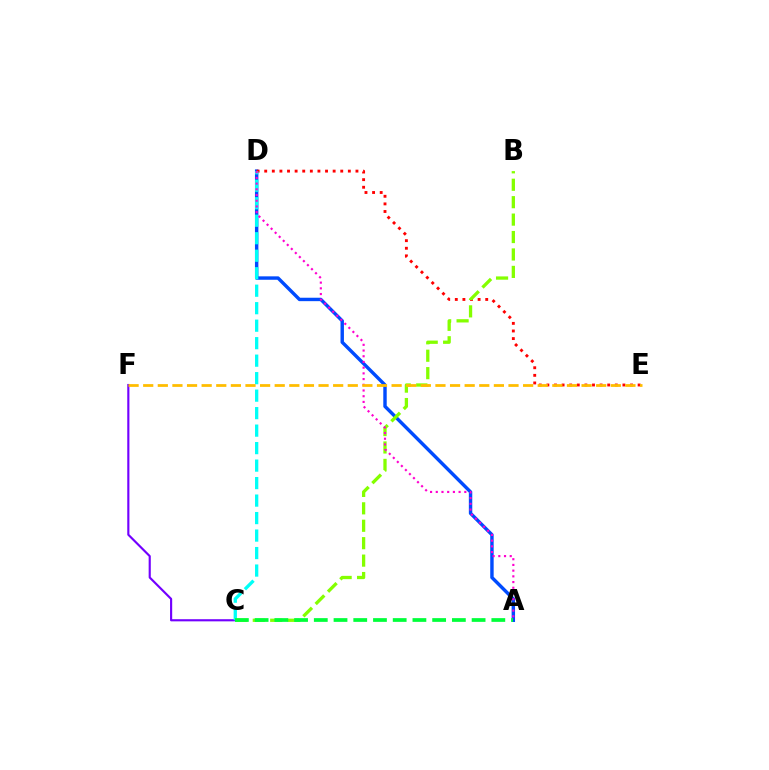{('A', 'D'): [{'color': '#004bff', 'line_style': 'solid', 'thickness': 2.46}, {'color': '#ff00cf', 'line_style': 'dotted', 'thickness': 1.55}], ('D', 'E'): [{'color': '#ff0000', 'line_style': 'dotted', 'thickness': 2.07}], ('C', 'F'): [{'color': '#7200ff', 'line_style': 'solid', 'thickness': 1.54}], ('C', 'D'): [{'color': '#00fff6', 'line_style': 'dashed', 'thickness': 2.38}], ('B', 'C'): [{'color': '#84ff00', 'line_style': 'dashed', 'thickness': 2.37}], ('E', 'F'): [{'color': '#ffbd00', 'line_style': 'dashed', 'thickness': 1.99}], ('A', 'C'): [{'color': '#00ff39', 'line_style': 'dashed', 'thickness': 2.68}]}